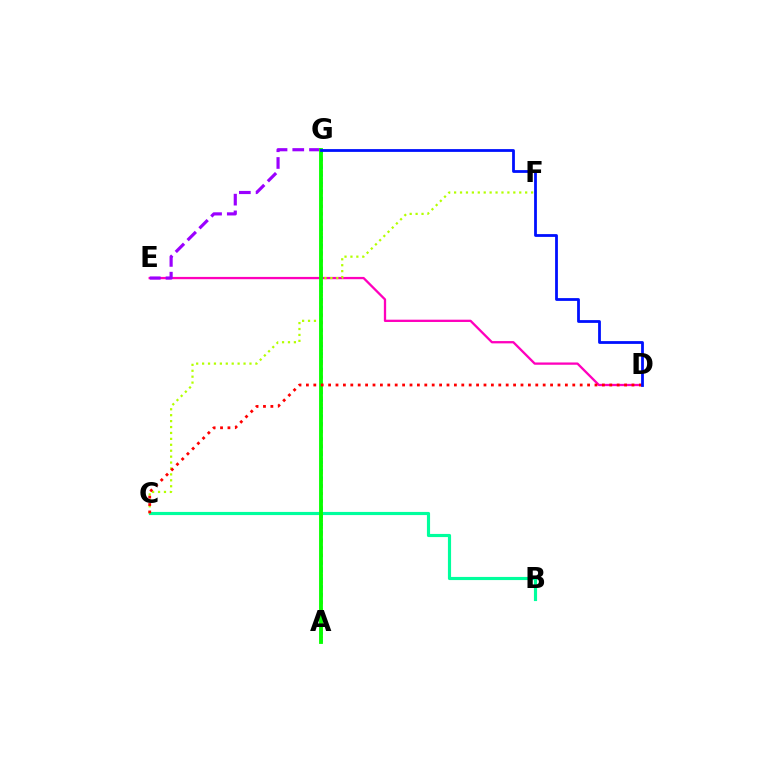{('D', 'E'): [{'color': '#ff00bd', 'line_style': 'solid', 'thickness': 1.65}], ('A', 'G'): [{'color': '#00b5ff', 'line_style': 'dotted', 'thickness': 2.11}, {'color': '#ffa500', 'line_style': 'dotted', 'thickness': 1.86}, {'color': '#08ff00', 'line_style': 'solid', 'thickness': 2.77}], ('B', 'C'): [{'color': '#00ff9d', 'line_style': 'solid', 'thickness': 2.27}], ('E', 'G'): [{'color': '#9b00ff', 'line_style': 'dashed', 'thickness': 2.27}], ('C', 'F'): [{'color': '#b3ff00', 'line_style': 'dotted', 'thickness': 1.61}], ('C', 'D'): [{'color': '#ff0000', 'line_style': 'dotted', 'thickness': 2.01}], ('D', 'G'): [{'color': '#0010ff', 'line_style': 'solid', 'thickness': 2.01}]}